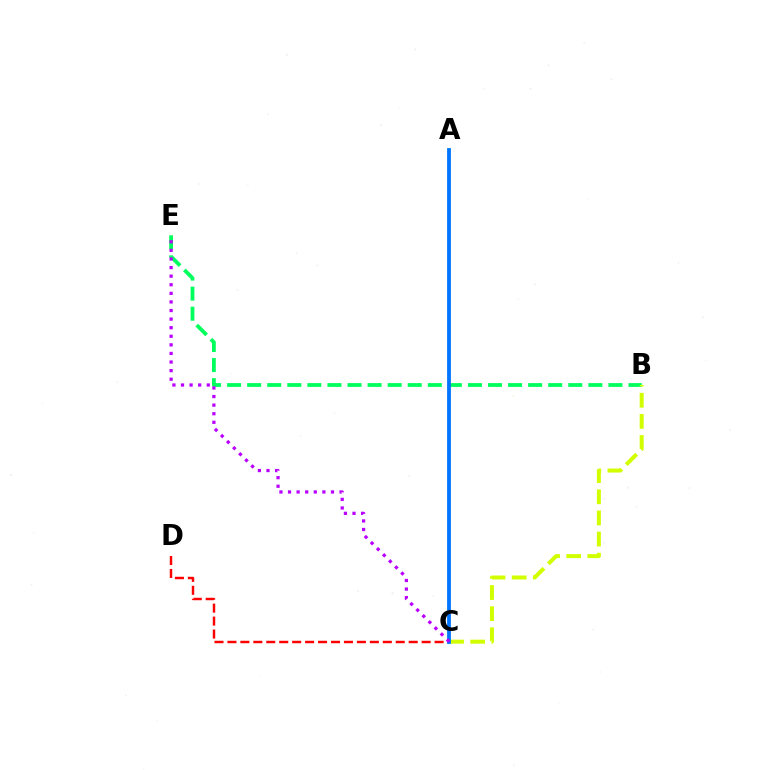{('B', 'E'): [{'color': '#00ff5c', 'line_style': 'dashed', 'thickness': 2.73}], ('C', 'D'): [{'color': '#ff0000', 'line_style': 'dashed', 'thickness': 1.76}], ('B', 'C'): [{'color': '#d1ff00', 'line_style': 'dashed', 'thickness': 2.87}], ('A', 'C'): [{'color': '#0074ff', 'line_style': 'solid', 'thickness': 2.73}], ('C', 'E'): [{'color': '#b900ff', 'line_style': 'dotted', 'thickness': 2.33}]}